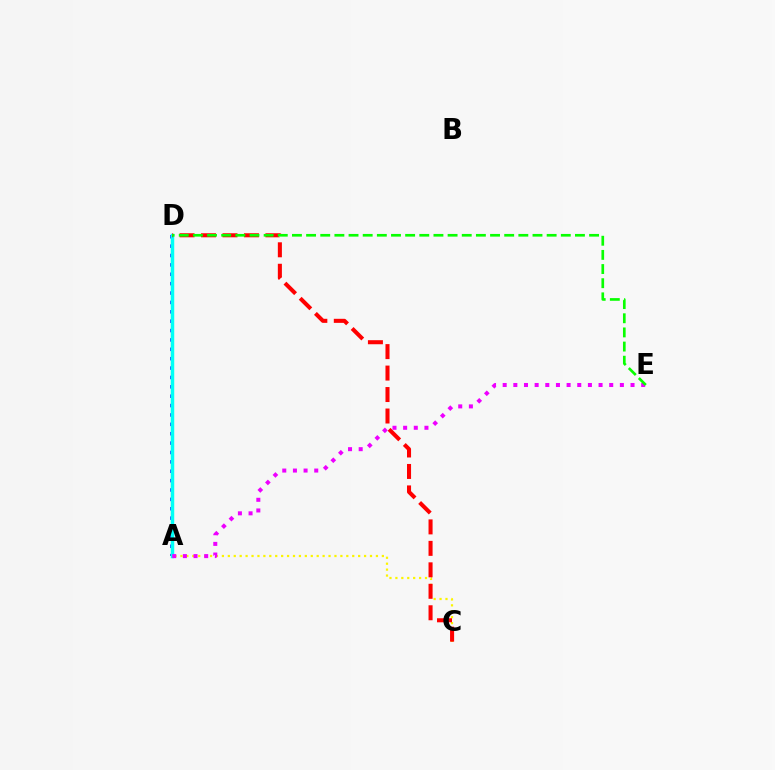{('A', 'D'): [{'color': '#0010ff', 'line_style': 'dotted', 'thickness': 2.55}, {'color': '#00fff6', 'line_style': 'solid', 'thickness': 2.5}], ('A', 'C'): [{'color': '#fcf500', 'line_style': 'dotted', 'thickness': 1.61}], ('C', 'D'): [{'color': '#ff0000', 'line_style': 'dashed', 'thickness': 2.92}], ('A', 'E'): [{'color': '#ee00ff', 'line_style': 'dotted', 'thickness': 2.89}], ('D', 'E'): [{'color': '#08ff00', 'line_style': 'dashed', 'thickness': 1.92}]}